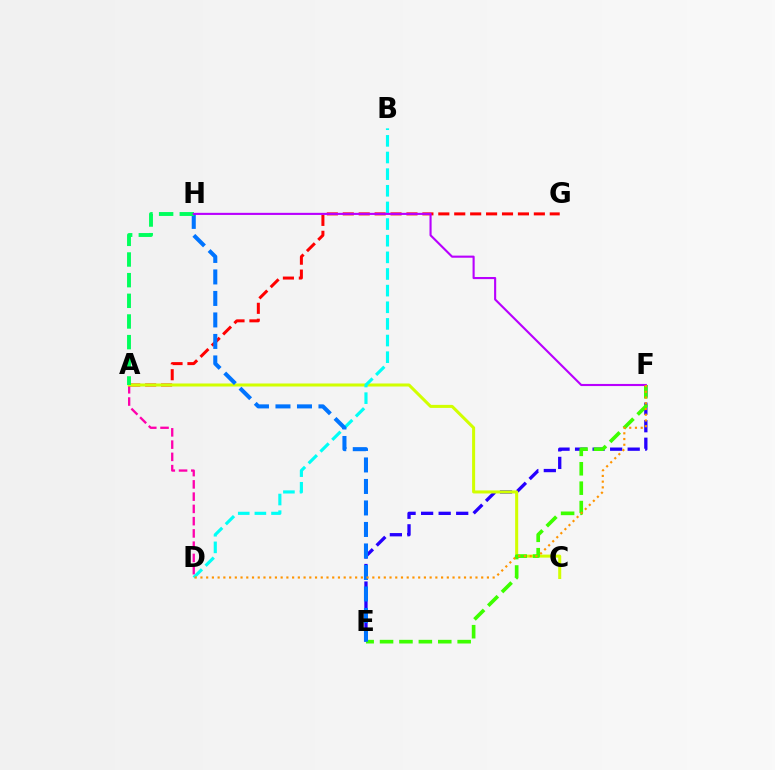{('A', 'D'): [{'color': '#ff00ac', 'line_style': 'dashed', 'thickness': 1.67}], ('A', 'G'): [{'color': '#ff0000', 'line_style': 'dashed', 'thickness': 2.16}], ('E', 'F'): [{'color': '#2500ff', 'line_style': 'dashed', 'thickness': 2.38}, {'color': '#3dff00', 'line_style': 'dashed', 'thickness': 2.64}], ('A', 'C'): [{'color': '#d1ff00', 'line_style': 'solid', 'thickness': 2.18}], ('B', 'D'): [{'color': '#00fff6', 'line_style': 'dashed', 'thickness': 2.26}], ('E', 'H'): [{'color': '#0074ff', 'line_style': 'dashed', 'thickness': 2.92}], ('A', 'H'): [{'color': '#00ff5c', 'line_style': 'dashed', 'thickness': 2.81}], ('F', 'H'): [{'color': '#b900ff', 'line_style': 'solid', 'thickness': 1.52}], ('D', 'F'): [{'color': '#ff9400', 'line_style': 'dotted', 'thickness': 1.56}]}